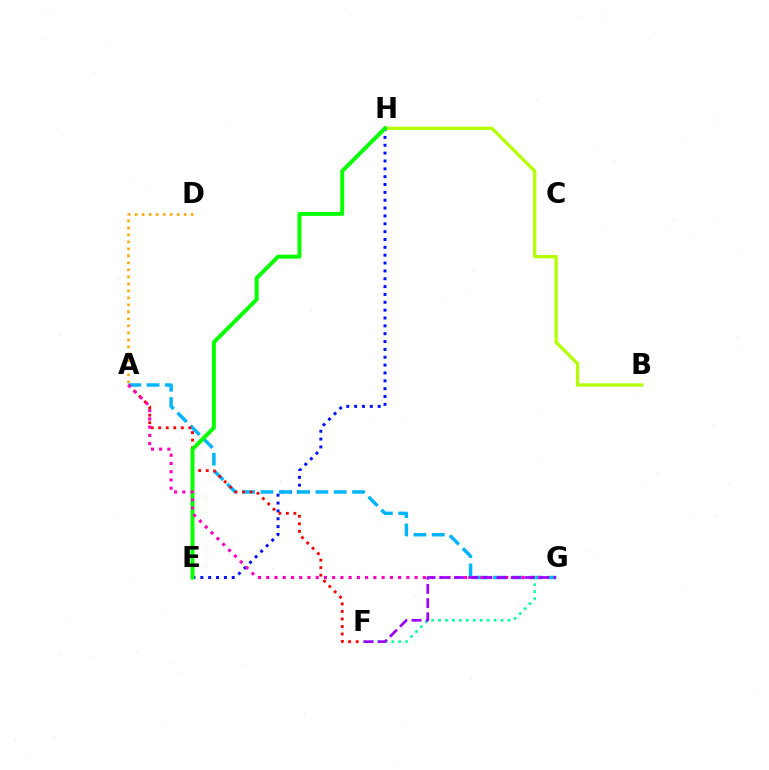{('E', 'H'): [{'color': '#0010ff', 'line_style': 'dotted', 'thickness': 2.13}, {'color': '#08ff00', 'line_style': 'solid', 'thickness': 2.85}], ('A', 'G'): [{'color': '#00b5ff', 'line_style': 'dashed', 'thickness': 2.49}, {'color': '#ff00bd', 'line_style': 'dotted', 'thickness': 2.24}], ('B', 'H'): [{'color': '#b3ff00', 'line_style': 'solid', 'thickness': 2.37}], ('A', 'F'): [{'color': '#ff0000', 'line_style': 'dotted', 'thickness': 2.04}], ('A', 'D'): [{'color': '#ffa500', 'line_style': 'dotted', 'thickness': 1.9}], ('F', 'G'): [{'color': '#00ff9d', 'line_style': 'dotted', 'thickness': 1.89}, {'color': '#9b00ff', 'line_style': 'dashed', 'thickness': 1.93}]}